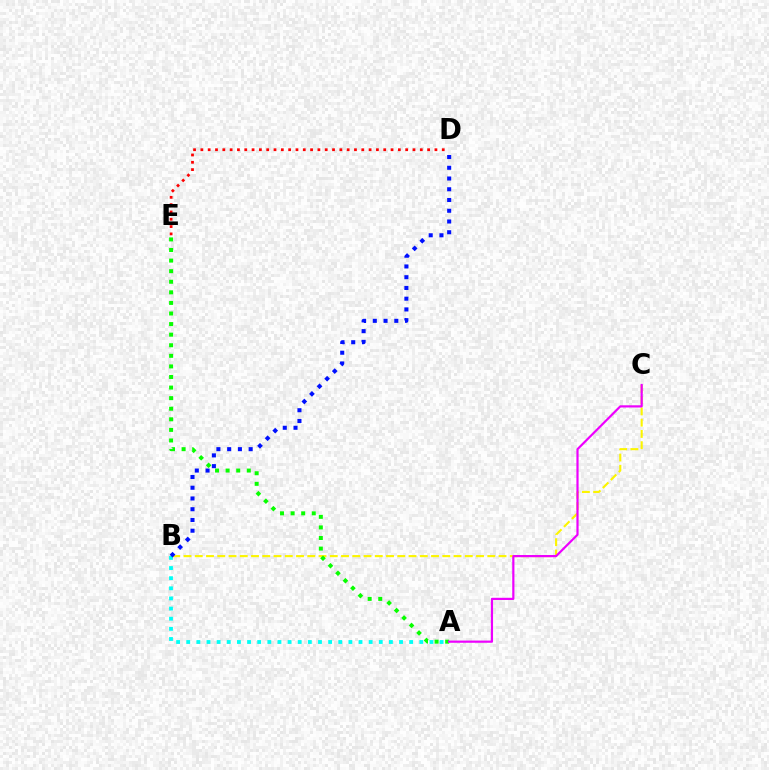{('B', 'C'): [{'color': '#fcf500', 'line_style': 'dashed', 'thickness': 1.53}], ('D', 'E'): [{'color': '#ff0000', 'line_style': 'dotted', 'thickness': 1.99}], ('A', 'E'): [{'color': '#08ff00', 'line_style': 'dotted', 'thickness': 2.87}], ('A', 'B'): [{'color': '#00fff6', 'line_style': 'dotted', 'thickness': 2.75}], ('B', 'D'): [{'color': '#0010ff', 'line_style': 'dotted', 'thickness': 2.92}], ('A', 'C'): [{'color': '#ee00ff', 'line_style': 'solid', 'thickness': 1.58}]}